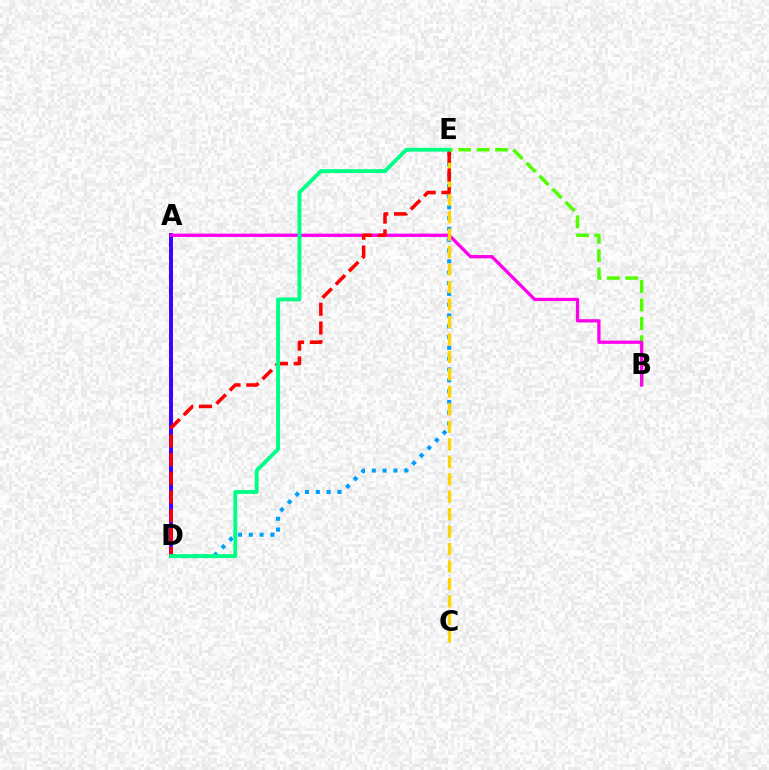{('B', 'E'): [{'color': '#4fff00', 'line_style': 'dashed', 'thickness': 2.5}], ('D', 'E'): [{'color': '#009eff', 'line_style': 'dotted', 'thickness': 2.94}, {'color': '#ff0000', 'line_style': 'dashed', 'thickness': 2.55}, {'color': '#00ff86', 'line_style': 'solid', 'thickness': 2.78}], ('A', 'D'): [{'color': '#3700ff', 'line_style': 'solid', 'thickness': 2.82}], ('A', 'B'): [{'color': '#ff00ed', 'line_style': 'solid', 'thickness': 2.36}], ('C', 'E'): [{'color': '#ffd500', 'line_style': 'dashed', 'thickness': 2.37}]}